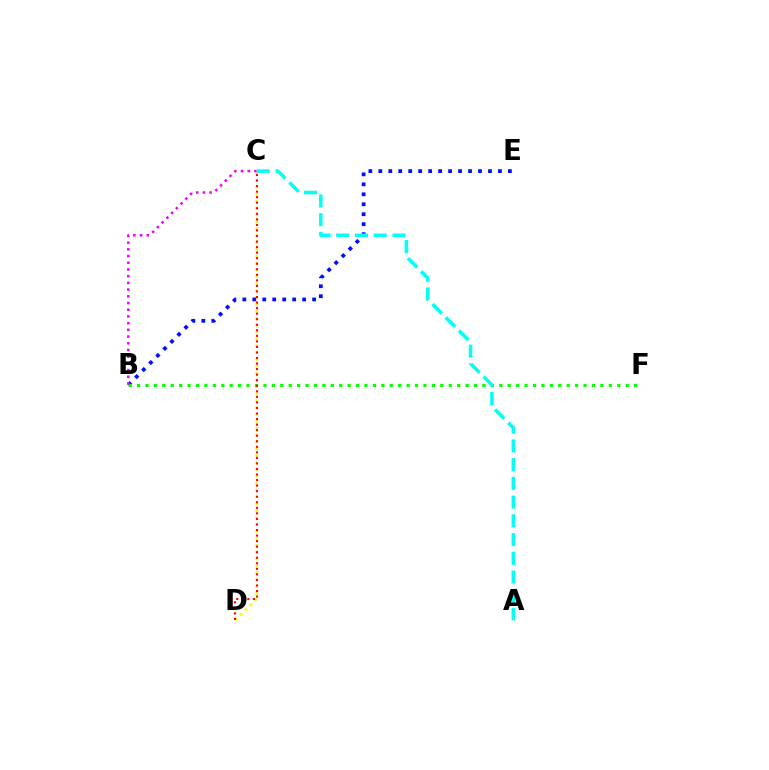{('C', 'D'): [{'color': '#fcf500', 'line_style': 'dotted', 'thickness': 1.87}, {'color': '#ff0000', 'line_style': 'dotted', 'thickness': 1.51}], ('B', 'E'): [{'color': '#0010ff', 'line_style': 'dotted', 'thickness': 2.71}], ('B', 'F'): [{'color': '#08ff00', 'line_style': 'dotted', 'thickness': 2.29}], ('B', 'C'): [{'color': '#ee00ff', 'line_style': 'dotted', 'thickness': 1.82}], ('A', 'C'): [{'color': '#00fff6', 'line_style': 'dashed', 'thickness': 2.55}]}